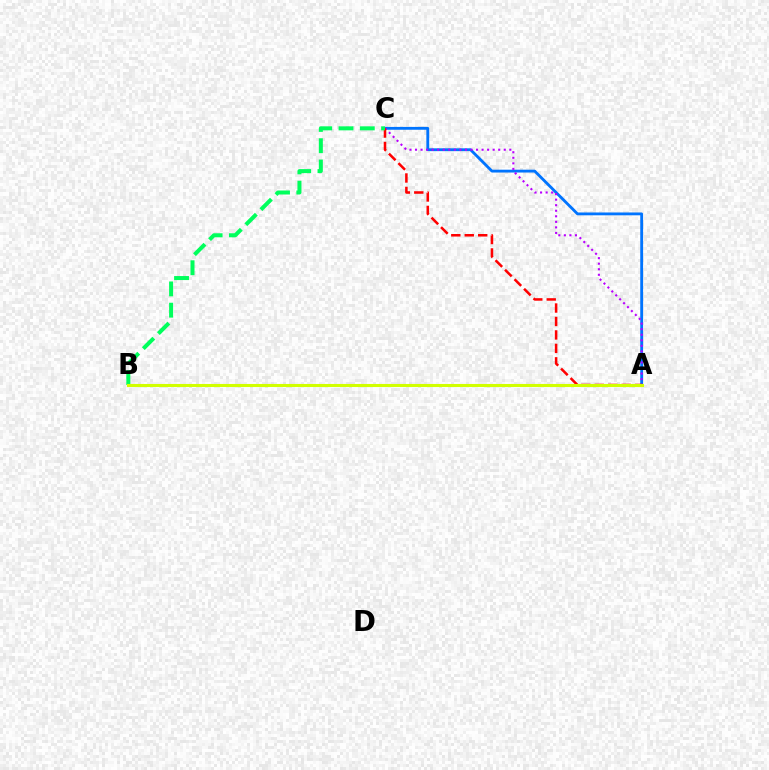{('A', 'C'): [{'color': '#0074ff', 'line_style': 'solid', 'thickness': 2.04}, {'color': '#b900ff', 'line_style': 'dotted', 'thickness': 1.51}, {'color': '#ff0000', 'line_style': 'dashed', 'thickness': 1.83}], ('B', 'C'): [{'color': '#00ff5c', 'line_style': 'dashed', 'thickness': 2.89}], ('A', 'B'): [{'color': '#d1ff00', 'line_style': 'solid', 'thickness': 2.22}]}